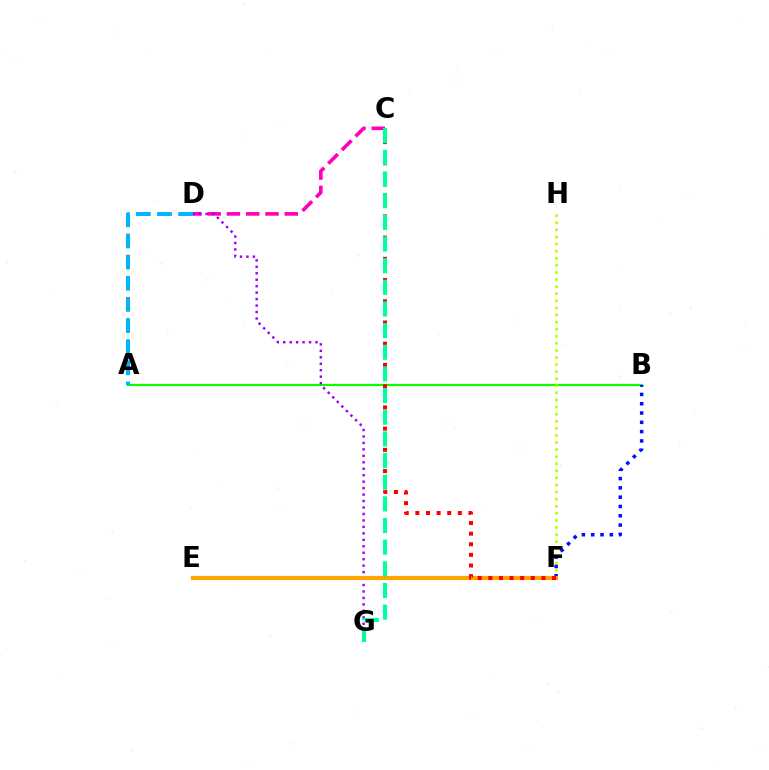{('C', 'D'): [{'color': '#ff00bd', 'line_style': 'dashed', 'thickness': 2.62}], ('A', 'B'): [{'color': '#08ff00', 'line_style': 'solid', 'thickness': 1.6}], ('F', 'H'): [{'color': '#b3ff00', 'line_style': 'dotted', 'thickness': 1.93}], ('B', 'F'): [{'color': '#0010ff', 'line_style': 'dotted', 'thickness': 2.53}], ('D', 'G'): [{'color': '#9b00ff', 'line_style': 'dotted', 'thickness': 1.75}], ('E', 'F'): [{'color': '#ffa500', 'line_style': 'solid', 'thickness': 2.99}], ('C', 'F'): [{'color': '#ff0000', 'line_style': 'dotted', 'thickness': 2.88}], ('C', 'G'): [{'color': '#00ff9d', 'line_style': 'dashed', 'thickness': 2.94}], ('A', 'D'): [{'color': '#00b5ff', 'line_style': 'dashed', 'thickness': 2.87}]}